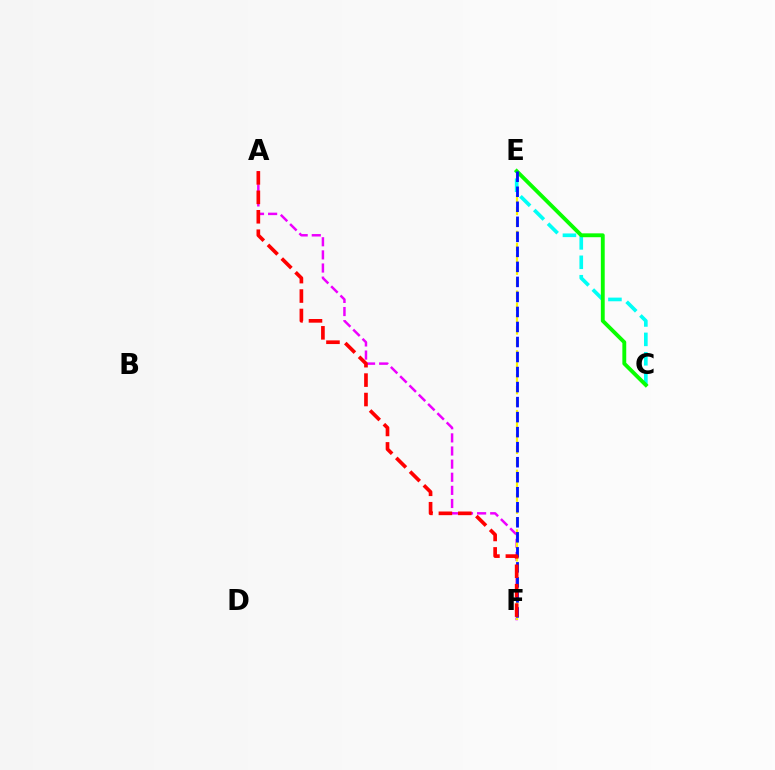{('A', 'F'): [{'color': '#ee00ff', 'line_style': 'dashed', 'thickness': 1.78}, {'color': '#ff0000', 'line_style': 'dashed', 'thickness': 2.64}], ('E', 'F'): [{'color': '#fcf500', 'line_style': 'dashed', 'thickness': 1.62}, {'color': '#0010ff', 'line_style': 'dashed', 'thickness': 2.04}], ('C', 'E'): [{'color': '#00fff6', 'line_style': 'dashed', 'thickness': 2.64}, {'color': '#08ff00', 'line_style': 'solid', 'thickness': 2.78}]}